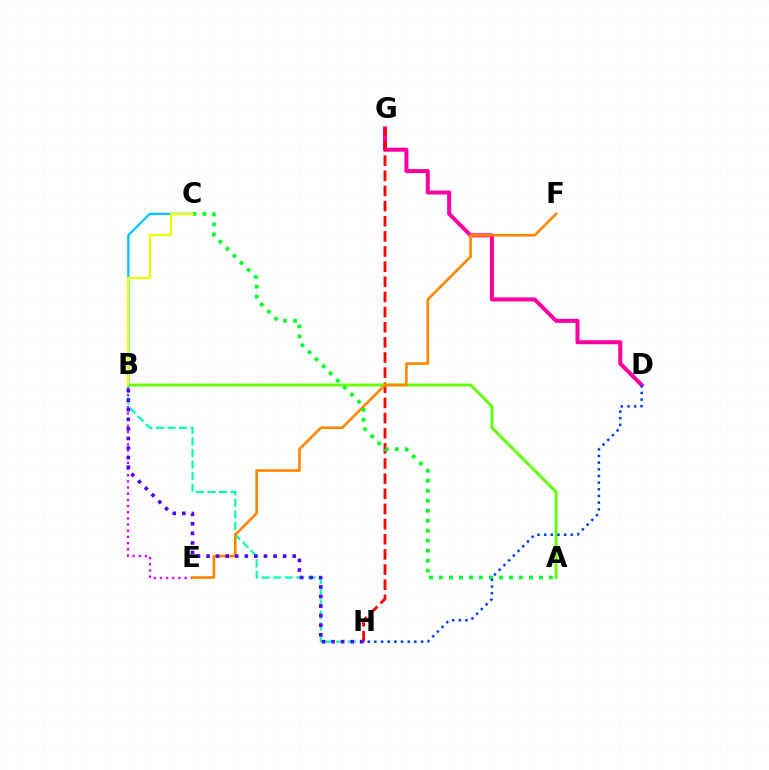{('D', 'G'): [{'color': '#ff00a0', 'line_style': 'solid', 'thickness': 2.9}], ('G', 'H'): [{'color': '#ff0000', 'line_style': 'dashed', 'thickness': 2.06}], ('A', 'B'): [{'color': '#66ff00', 'line_style': 'solid', 'thickness': 2.12}], ('B', 'H'): [{'color': '#00ffaf', 'line_style': 'dashed', 'thickness': 1.57}, {'color': '#4f00ff', 'line_style': 'dotted', 'thickness': 2.6}], ('B', 'E'): [{'color': '#d600ff', 'line_style': 'dotted', 'thickness': 1.68}], ('E', 'F'): [{'color': '#ff8800', 'line_style': 'solid', 'thickness': 1.91}], ('A', 'C'): [{'color': '#00ff27', 'line_style': 'dotted', 'thickness': 2.72}], ('B', 'C'): [{'color': '#00c7ff', 'line_style': 'solid', 'thickness': 1.67}, {'color': '#eeff00', 'line_style': 'solid', 'thickness': 1.67}], ('D', 'H'): [{'color': '#003fff', 'line_style': 'dotted', 'thickness': 1.81}]}